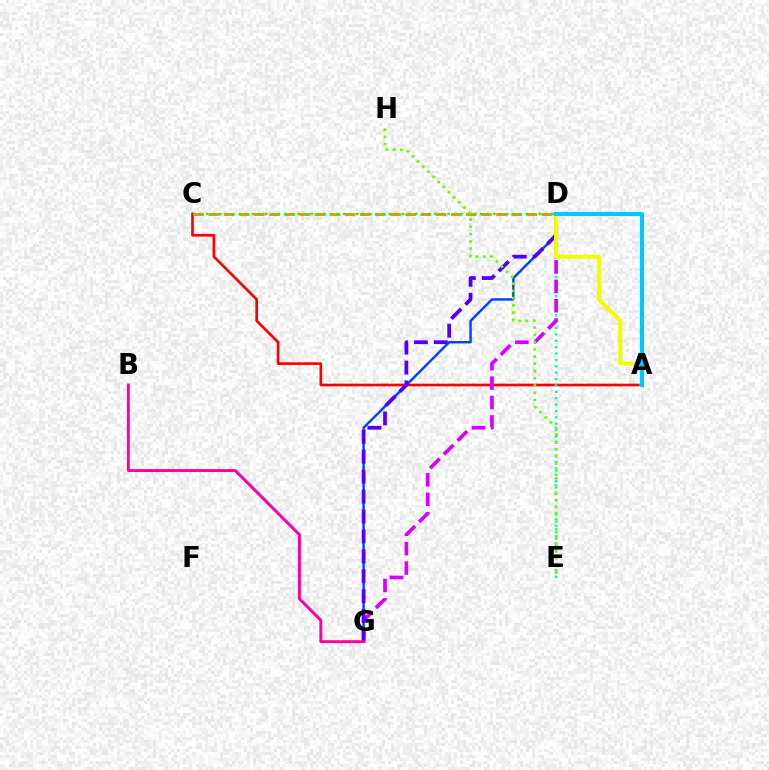{('D', 'G'): [{'color': '#003fff', 'line_style': 'solid', 'thickness': 1.71}, {'color': '#d600ff', 'line_style': 'dashed', 'thickness': 2.64}, {'color': '#4f00ff', 'line_style': 'dashed', 'thickness': 2.7}], ('A', 'C'): [{'color': '#ff0000', 'line_style': 'solid', 'thickness': 1.92}], ('D', 'E'): [{'color': '#00ffaf', 'line_style': 'dotted', 'thickness': 1.73}], ('B', 'G'): [{'color': '#ff00a0', 'line_style': 'solid', 'thickness': 2.09}], ('A', 'D'): [{'color': '#eeff00', 'line_style': 'solid', 'thickness': 2.94}, {'color': '#00c7ff', 'line_style': 'solid', 'thickness': 2.93}], ('C', 'D'): [{'color': '#ff8800', 'line_style': 'dashed', 'thickness': 2.06}, {'color': '#00ff27', 'line_style': 'dotted', 'thickness': 1.77}], ('E', 'H'): [{'color': '#66ff00', 'line_style': 'dotted', 'thickness': 1.97}]}